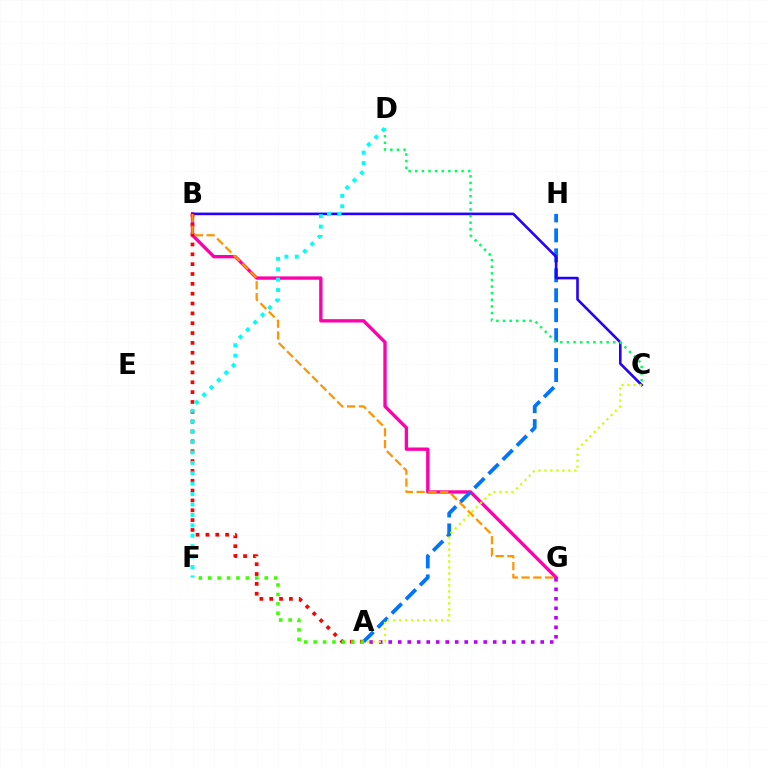{('B', 'G'): [{'color': '#ff00ac', 'line_style': 'solid', 'thickness': 2.4}, {'color': '#ff9400', 'line_style': 'dashed', 'thickness': 1.61}], ('A', 'H'): [{'color': '#0074ff', 'line_style': 'dashed', 'thickness': 2.71}], ('B', 'C'): [{'color': '#2500ff', 'line_style': 'solid', 'thickness': 1.87}], ('A', 'B'): [{'color': '#ff0000', 'line_style': 'dotted', 'thickness': 2.67}], ('C', 'D'): [{'color': '#00ff5c', 'line_style': 'dotted', 'thickness': 1.8}], ('A', 'G'): [{'color': '#b900ff', 'line_style': 'dotted', 'thickness': 2.58}], ('D', 'F'): [{'color': '#00fff6', 'line_style': 'dotted', 'thickness': 2.83}], ('A', 'F'): [{'color': '#3dff00', 'line_style': 'dotted', 'thickness': 2.56}], ('A', 'C'): [{'color': '#d1ff00', 'line_style': 'dotted', 'thickness': 1.63}]}